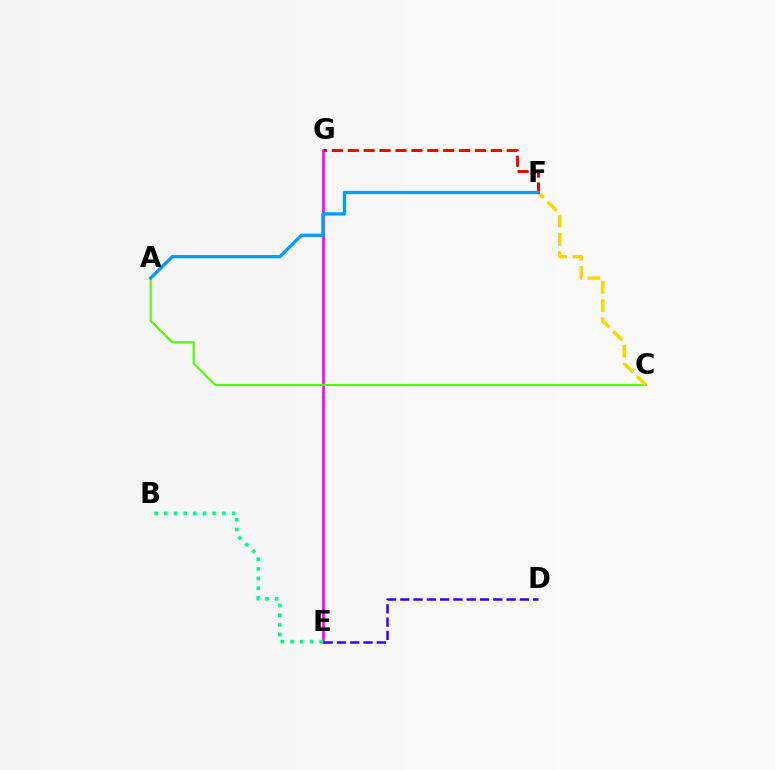{('E', 'G'): [{'color': '#ff00ed', 'line_style': 'solid', 'thickness': 1.91}], ('B', 'E'): [{'color': '#00ff86', 'line_style': 'dotted', 'thickness': 2.63}], ('A', 'C'): [{'color': '#4fff00', 'line_style': 'solid', 'thickness': 1.53}], ('C', 'F'): [{'color': '#ffd500', 'line_style': 'dashed', 'thickness': 2.47}], ('D', 'E'): [{'color': '#3700ff', 'line_style': 'dashed', 'thickness': 1.81}], ('F', 'G'): [{'color': '#ff0000', 'line_style': 'dashed', 'thickness': 2.16}], ('A', 'F'): [{'color': '#009eff', 'line_style': 'solid', 'thickness': 2.35}]}